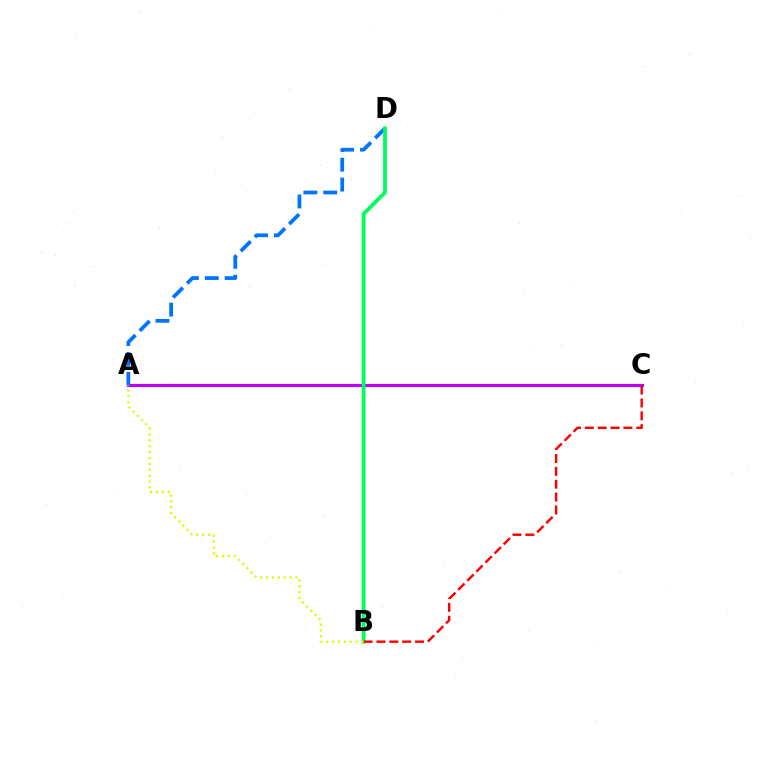{('A', 'C'): [{'color': '#b900ff', 'line_style': 'solid', 'thickness': 2.26}], ('A', 'D'): [{'color': '#0074ff', 'line_style': 'dashed', 'thickness': 2.7}], ('B', 'D'): [{'color': '#00ff5c', 'line_style': 'solid', 'thickness': 2.71}], ('B', 'C'): [{'color': '#ff0000', 'line_style': 'dashed', 'thickness': 1.75}], ('A', 'B'): [{'color': '#d1ff00', 'line_style': 'dotted', 'thickness': 1.6}]}